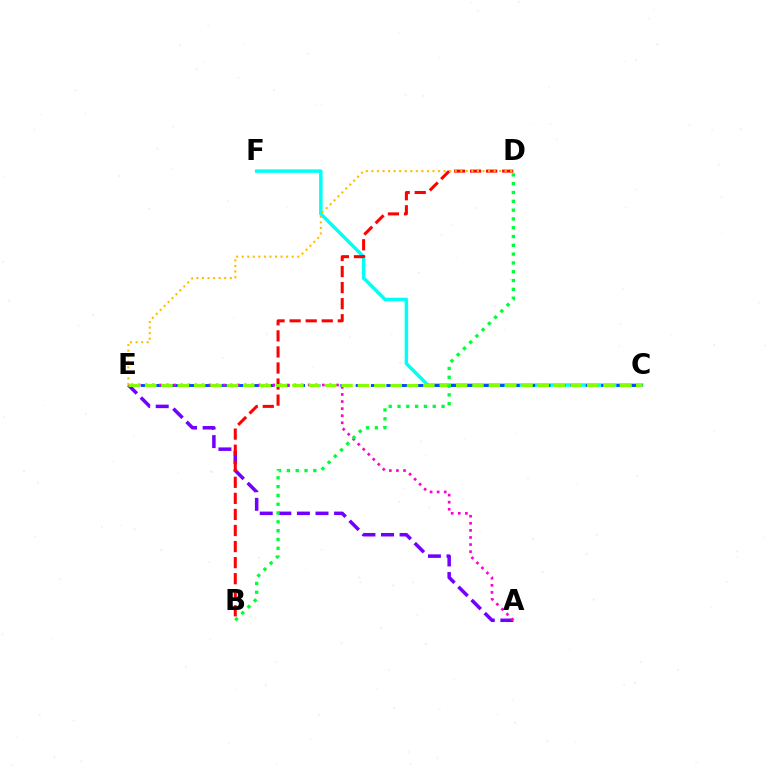{('A', 'E'): [{'color': '#7200ff', 'line_style': 'dashed', 'thickness': 2.53}, {'color': '#ff00cf', 'line_style': 'dotted', 'thickness': 1.92}], ('C', 'F'): [{'color': '#00fff6', 'line_style': 'solid', 'thickness': 2.5}], ('C', 'E'): [{'color': '#004bff', 'line_style': 'dashed', 'thickness': 2.08}, {'color': '#84ff00', 'line_style': 'dashed', 'thickness': 2.22}], ('B', 'D'): [{'color': '#ff0000', 'line_style': 'dashed', 'thickness': 2.18}, {'color': '#00ff39', 'line_style': 'dotted', 'thickness': 2.39}], ('D', 'E'): [{'color': '#ffbd00', 'line_style': 'dotted', 'thickness': 1.51}]}